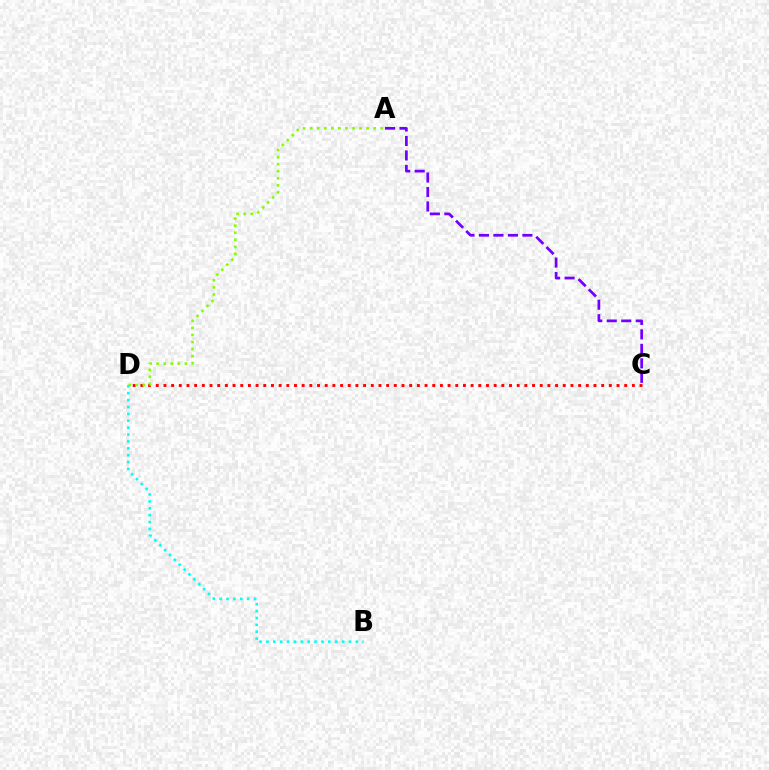{('A', 'C'): [{'color': '#7200ff', 'line_style': 'dashed', 'thickness': 1.97}], ('C', 'D'): [{'color': '#ff0000', 'line_style': 'dotted', 'thickness': 2.09}], ('A', 'D'): [{'color': '#84ff00', 'line_style': 'dotted', 'thickness': 1.92}], ('B', 'D'): [{'color': '#00fff6', 'line_style': 'dotted', 'thickness': 1.87}]}